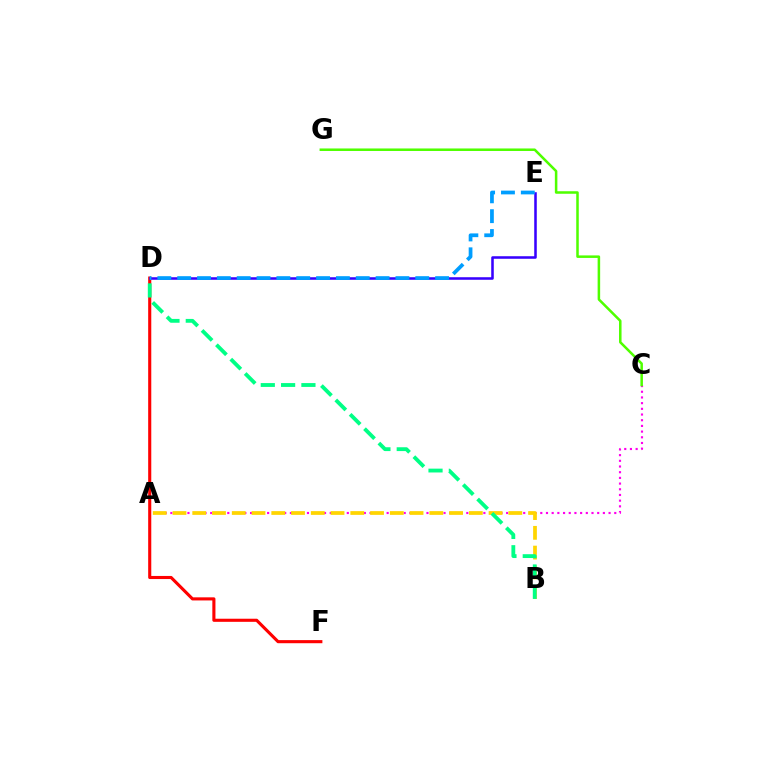{('D', 'F'): [{'color': '#ff0000', 'line_style': 'solid', 'thickness': 2.23}], ('A', 'C'): [{'color': '#ff00ed', 'line_style': 'dotted', 'thickness': 1.55}], ('A', 'B'): [{'color': '#ffd500', 'line_style': 'dashed', 'thickness': 2.68}], ('B', 'D'): [{'color': '#00ff86', 'line_style': 'dashed', 'thickness': 2.76}], ('D', 'E'): [{'color': '#3700ff', 'line_style': 'solid', 'thickness': 1.83}, {'color': '#009eff', 'line_style': 'dashed', 'thickness': 2.7}], ('C', 'G'): [{'color': '#4fff00', 'line_style': 'solid', 'thickness': 1.82}]}